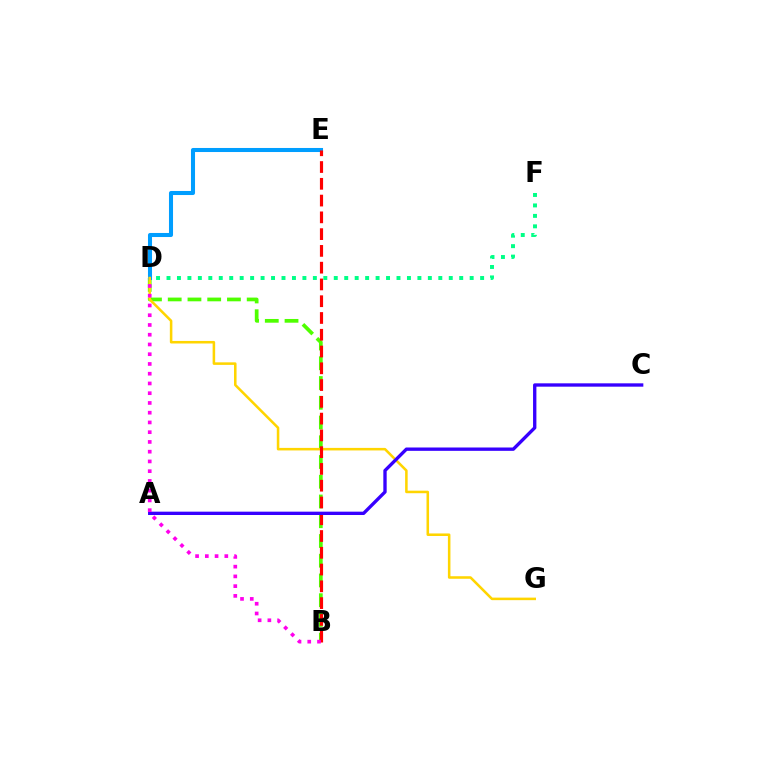{('B', 'D'): [{'color': '#4fff00', 'line_style': 'dashed', 'thickness': 2.68}, {'color': '#ff00ed', 'line_style': 'dotted', 'thickness': 2.65}], ('D', 'E'): [{'color': '#009eff', 'line_style': 'solid', 'thickness': 2.92}], ('D', 'G'): [{'color': '#ffd500', 'line_style': 'solid', 'thickness': 1.83}], ('B', 'E'): [{'color': '#ff0000', 'line_style': 'dashed', 'thickness': 2.28}], ('A', 'C'): [{'color': '#3700ff', 'line_style': 'solid', 'thickness': 2.41}], ('D', 'F'): [{'color': '#00ff86', 'line_style': 'dotted', 'thickness': 2.84}]}